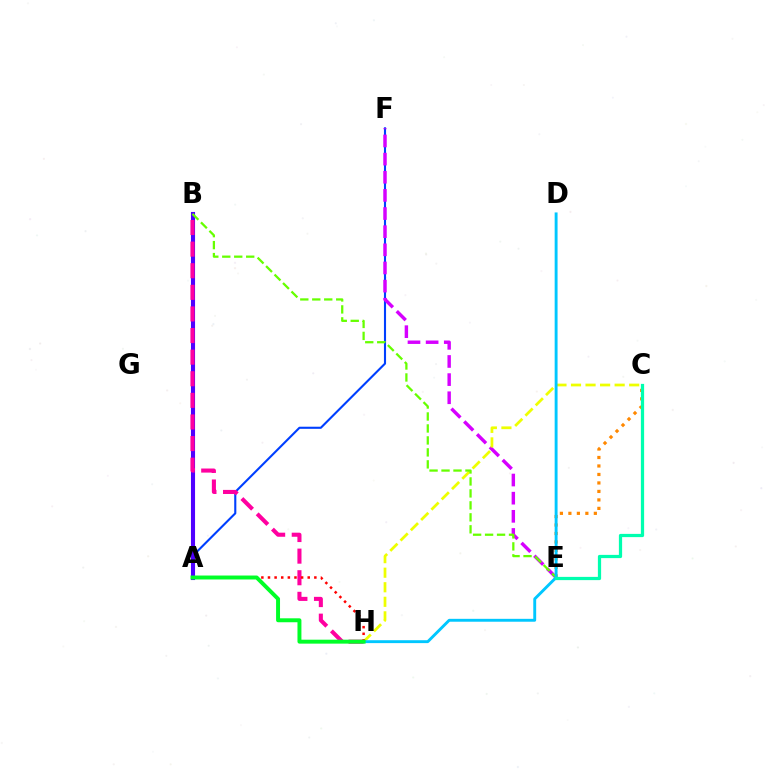{('A', 'F'): [{'color': '#003fff', 'line_style': 'solid', 'thickness': 1.52}], ('A', 'B'): [{'color': '#4f00ff', 'line_style': 'solid', 'thickness': 2.95}], ('B', 'H'): [{'color': '#ff00a0', 'line_style': 'dashed', 'thickness': 2.94}], ('E', 'F'): [{'color': '#d600ff', 'line_style': 'dashed', 'thickness': 2.46}], ('C', 'H'): [{'color': '#eeff00', 'line_style': 'dashed', 'thickness': 1.98}], ('C', 'E'): [{'color': '#ff8800', 'line_style': 'dotted', 'thickness': 2.3}, {'color': '#00ffaf', 'line_style': 'solid', 'thickness': 2.33}], ('B', 'E'): [{'color': '#66ff00', 'line_style': 'dashed', 'thickness': 1.63}], ('D', 'H'): [{'color': '#00c7ff', 'line_style': 'solid', 'thickness': 2.08}], ('A', 'H'): [{'color': '#ff0000', 'line_style': 'dotted', 'thickness': 1.8}, {'color': '#00ff27', 'line_style': 'solid', 'thickness': 2.84}]}